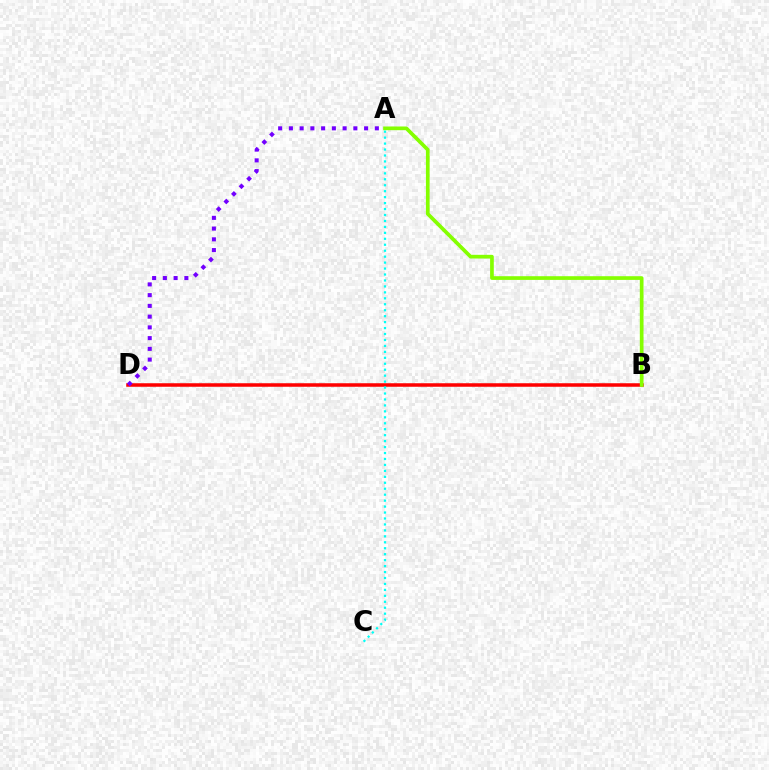{('B', 'D'): [{'color': '#ff0000', 'line_style': 'solid', 'thickness': 2.53}], ('A', 'C'): [{'color': '#00fff6', 'line_style': 'dotted', 'thickness': 1.62}], ('A', 'B'): [{'color': '#84ff00', 'line_style': 'solid', 'thickness': 2.66}], ('A', 'D'): [{'color': '#7200ff', 'line_style': 'dotted', 'thickness': 2.92}]}